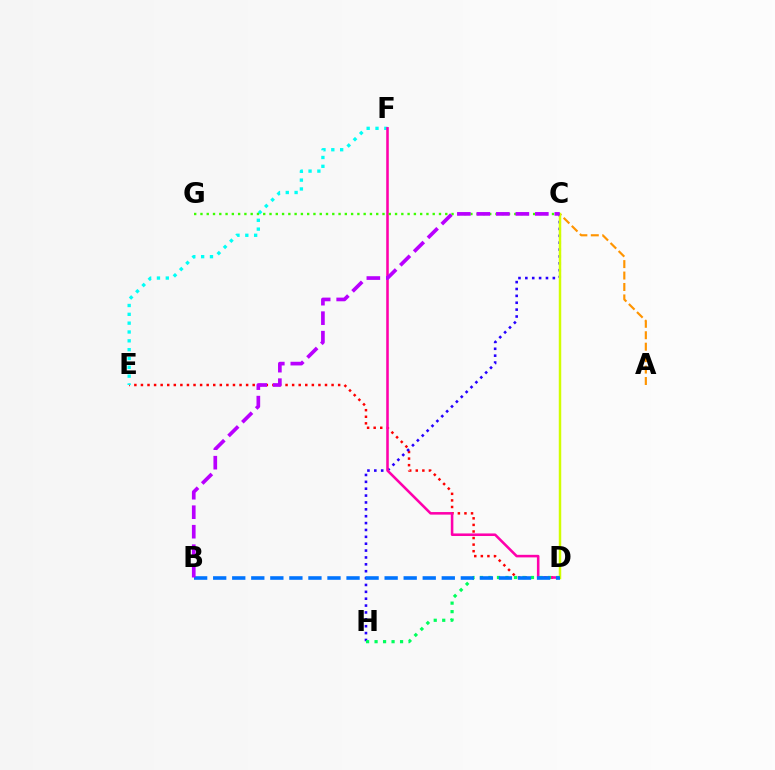{('D', 'E'): [{'color': '#ff0000', 'line_style': 'dotted', 'thickness': 1.79}], ('C', 'H'): [{'color': '#2500ff', 'line_style': 'dotted', 'thickness': 1.87}], ('A', 'C'): [{'color': '#ff9400', 'line_style': 'dashed', 'thickness': 1.55}], ('E', 'F'): [{'color': '#00fff6', 'line_style': 'dotted', 'thickness': 2.4}], ('D', 'F'): [{'color': '#ff00ac', 'line_style': 'solid', 'thickness': 1.85}], ('C', 'D'): [{'color': '#d1ff00', 'line_style': 'solid', 'thickness': 1.78}], ('C', 'G'): [{'color': '#3dff00', 'line_style': 'dotted', 'thickness': 1.71}], ('D', 'H'): [{'color': '#00ff5c', 'line_style': 'dotted', 'thickness': 2.31}], ('B', 'D'): [{'color': '#0074ff', 'line_style': 'dashed', 'thickness': 2.59}], ('B', 'C'): [{'color': '#b900ff', 'line_style': 'dashed', 'thickness': 2.65}]}